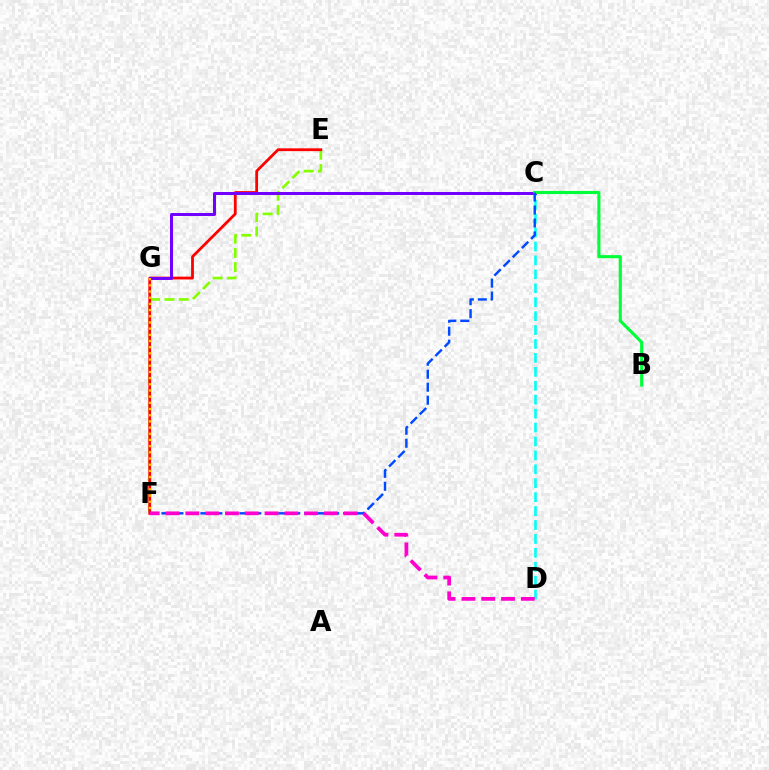{('E', 'F'): [{'color': '#84ff00', 'line_style': 'dashed', 'thickness': 1.94}, {'color': '#ff0000', 'line_style': 'solid', 'thickness': 2.01}], ('C', 'D'): [{'color': '#00fff6', 'line_style': 'dashed', 'thickness': 1.89}], ('C', 'G'): [{'color': '#7200ff', 'line_style': 'solid', 'thickness': 2.16}], ('B', 'C'): [{'color': '#00ff39', 'line_style': 'solid', 'thickness': 2.25}], ('F', 'G'): [{'color': '#ffbd00', 'line_style': 'dotted', 'thickness': 1.68}], ('C', 'F'): [{'color': '#004bff', 'line_style': 'dashed', 'thickness': 1.76}], ('D', 'F'): [{'color': '#ff00cf', 'line_style': 'dashed', 'thickness': 2.69}]}